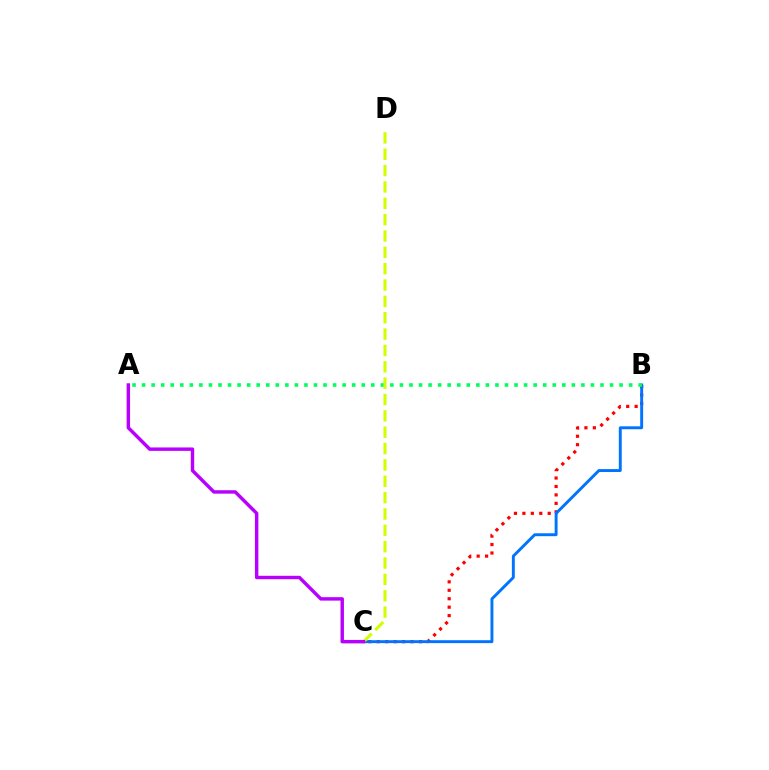{('B', 'C'): [{'color': '#ff0000', 'line_style': 'dotted', 'thickness': 2.29}, {'color': '#0074ff', 'line_style': 'solid', 'thickness': 2.1}], ('A', 'B'): [{'color': '#00ff5c', 'line_style': 'dotted', 'thickness': 2.59}], ('C', 'D'): [{'color': '#d1ff00', 'line_style': 'dashed', 'thickness': 2.22}], ('A', 'C'): [{'color': '#b900ff', 'line_style': 'solid', 'thickness': 2.47}]}